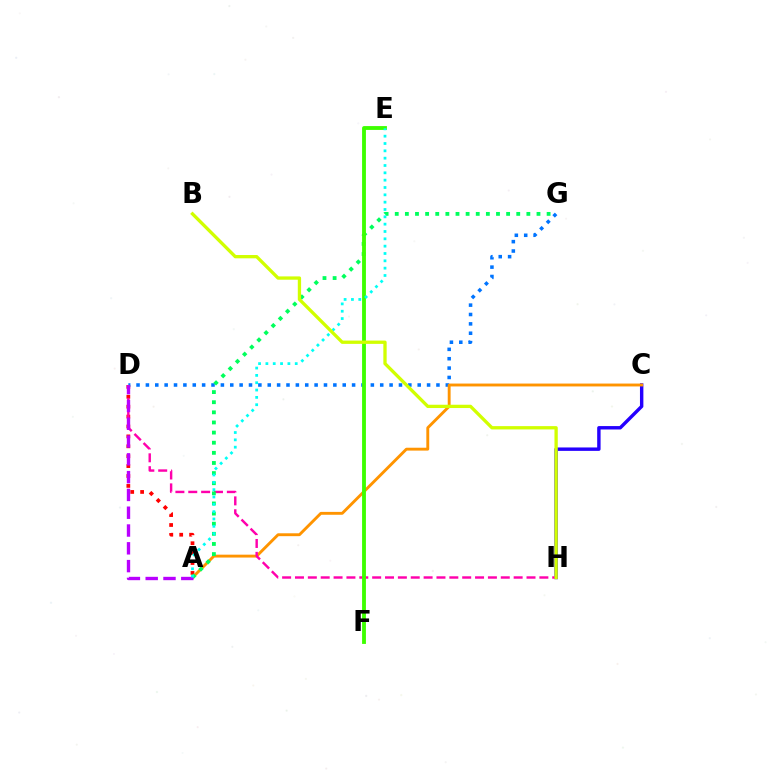{('A', 'D'): [{'color': '#ff0000', 'line_style': 'dotted', 'thickness': 2.69}, {'color': '#b900ff', 'line_style': 'dashed', 'thickness': 2.42}], ('C', 'H'): [{'color': '#2500ff', 'line_style': 'solid', 'thickness': 2.46}], ('D', 'G'): [{'color': '#0074ff', 'line_style': 'dotted', 'thickness': 2.55}], ('A', 'C'): [{'color': '#ff9400', 'line_style': 'solid', 'thickness': 2.07}], ('D', 'H'): [{'color': '#ff00ac', 'line_style': 'dashed', 'thickness': 1.75}], ('A', 'G'): [{'color': '#00ff5c', 'line_style': 'dotted', 'thickness': 2.75}], ('E', 'F'): [{'color': '#3dff00', 'line_style': 'solid', 'thickness': 2.77}], ('A', 'E'): [{'color': '#00fff6', 'line_style': 'dotted', 'thickness': 1.99}], ('B', 'H'): [{'color': '#d1ff00', 'line_style': 'solid', 'thickness': 2.38}]}